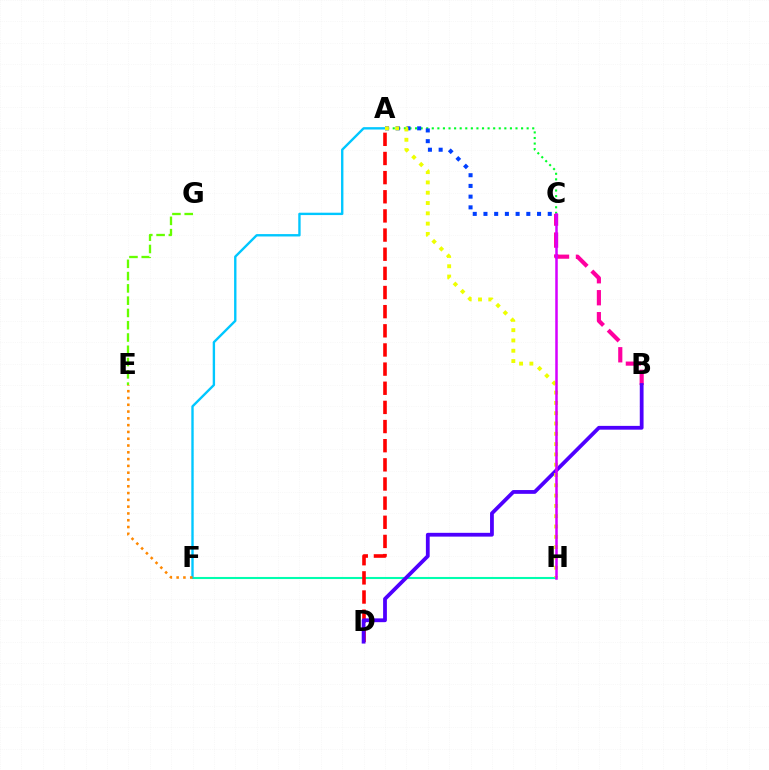{('A', 'C'): [{'color': '#00ff27', 'line_style': 'dotted', 'thickness': 1.52}, {'color': '#003fff', 'line_style': 'dotted', 'thickness': 2.91}], ('F', 'H'): [{'color': '#00ffaf', 'line_style': 'solid', 'thickness': 1.5}], ('A', 'F'): [{'color': '#00c7ff', 'line_style': 'solid', 'thickness': 1.71}], ('B', 'C'): [{'color': '#ff00a0', 'line_style': 'dashed', 'thickness': 2.98}], ('E', 'G'): [{'color': '#66ff00', 'line_style': 'dashed', 'thickness': 1.67}], ('A', 'D'): [{'color': '#ff0000', 'line_style': 'dashed', 'thickness': 2.6}], ('E', 'F'): [{'color': '#ff8800', 'line_style': 'dotted', 'thickness': 1.85}], ('B', 'D'): [{'color': '#4f00ff', 'line_style': 'solid', 'thickness': 2.73}], ('A', 'H'): [{'color': '#eeff00', 'line_style': 'dotted', 'thickness': 2.8}], ('C', 'H'): [{'color': '#d600ff', 'line_style': 'solid', 'thickness': 1.81}]}